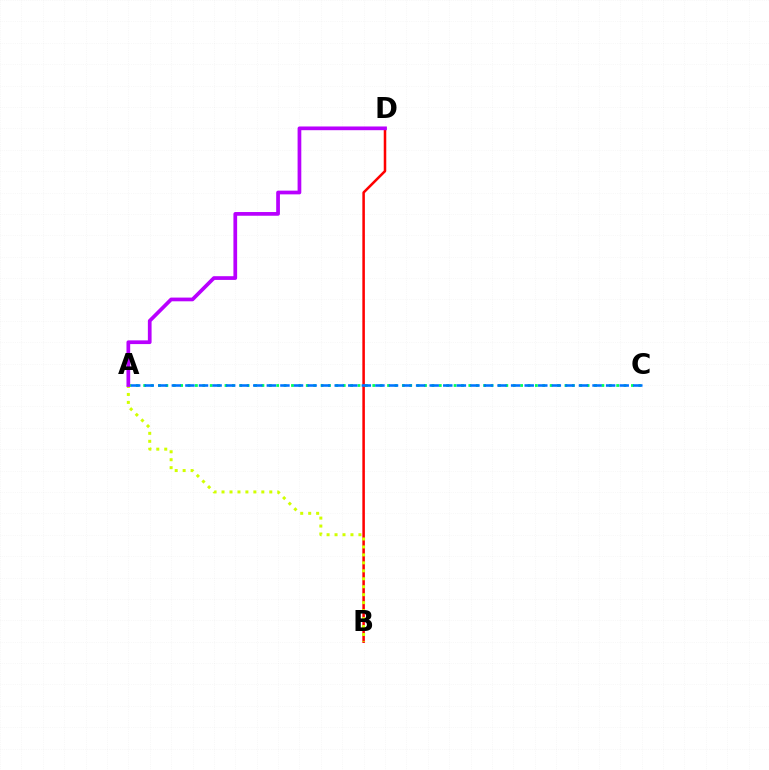{('B', 'D'): [{'color': '#ff0000', 'line_style': 'solid', 'thickness': 1.82}], ('A', 'C'): [{'color': '#00ff5c', 'line_style': 'dotted', 'thickness': 2.01}, {'color': '#0074ff', 'line_style': 'dashed', 'thickness': 1.84}], ('A', 'B'): [{'color': '#d1ff00', 'line_style': 'dotted', 'thickness': 2.16}], ('A', 'D'): [{'color': '#b900ff', 'line_style': 'solid', 'thickness': 2.68}]}